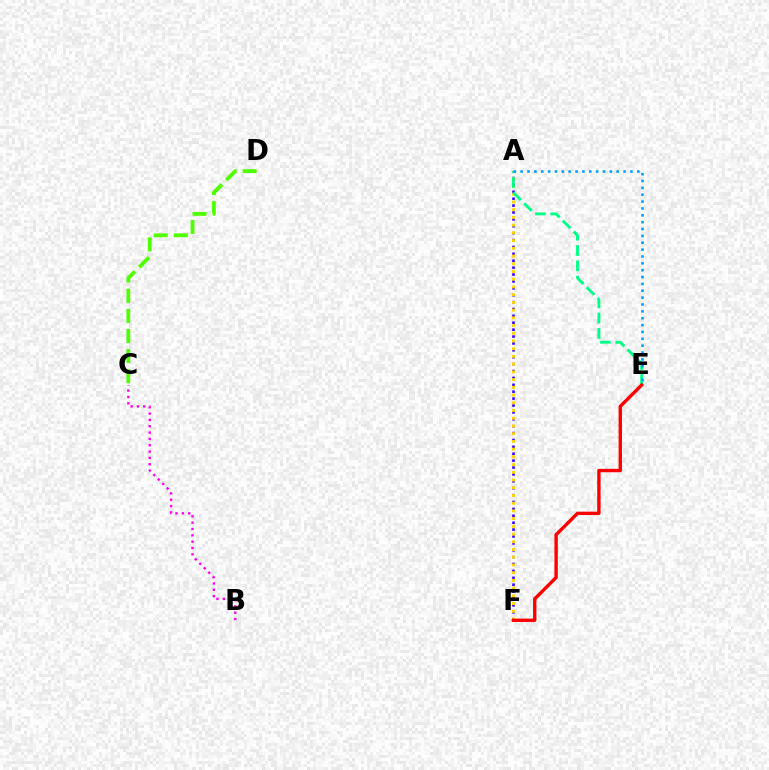{('A', 'F'): [{'color': '#3700ff', 'line_style': 'dotted', 'thickness': 1.87}, {'color': '#ffd500', 'line_style': 'dotted', 'thickness': 2.1}], ('A', 'E'): [{'color': '#00ff86', 'line_style': 'dashed', 'thickness': 2.08}, {'color': '#009eff', 'line_style': 'dotted', 'thickness': 1.86}], ('C', 'D'): [{'color': '#4fff00', 'line_style': 'dashed', 'thickness': 2.73}], ('B', 'C'): [{'color': '#ff00ed', 'line_style': 'dotted', 'thickness': 1.72}], ('E', 'F'): [{'color': '#ff0000', 'line_style': 'solid', 'thickness': 2.42}]}